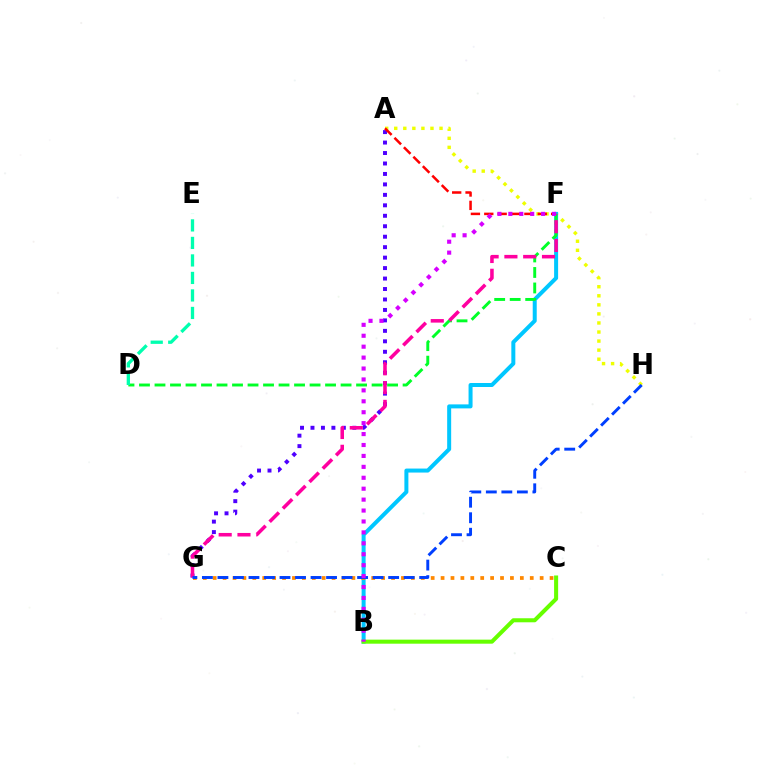{('A', 'H'): [{'color': '#eeff00', 'line_style': 'dotted', 'thickness': 2.46}], ('A', 'G'): [{'color': '#4f00ff', 'line_style': 'dotted', 'thickness': 2.84}], ('B', 'F'): [{'color': '#00c7ff', 'line_style': 'solid', 'thickness': 2.88}, {'color': '#d600ff', 'line_style': 'dotted', 'thickness': 2.97}], ('A', 'F'): [{'color': '#ff0000', 'line_style': 'dashed', 'thickness': 1.82}], ('D', 'F'): [{'color': '#00ff27', 'line_style': 'dashed', 'thickness': 2.11}], ('C', 'G'): [{'color': '#ff8800', 'line_style': 'dotted', 'thickness': 2.69}], ('F', 'G'): [{'color': '#ff00a0', 'line_style': 'dashed', 'thickness': 2.55}], ('D', 'E'): [{'color': '#00ffaf', 'line_style': 'dashed', 'thickness': 2.38}], ('B', 'C'): [{'color': '#66ff00', 'line_style': 'solid', 'thickness': 2.91}], ('G', 'H'): [{'color': '#003fff', 'line_style': 'dashed', 'thickness': 2.11}]}